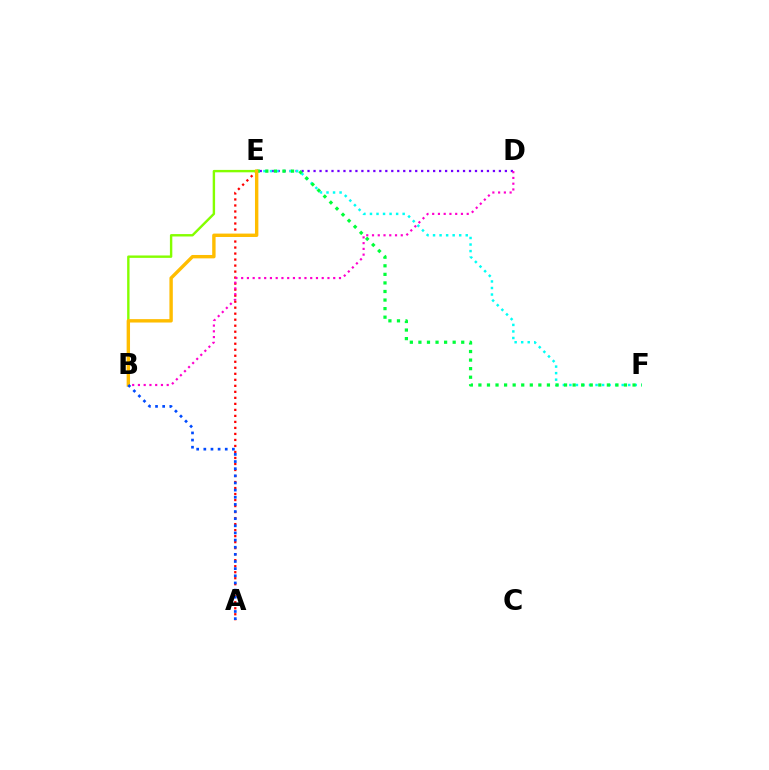{('D', 'E'): [{'color': '#7200ff', 'line_style': 'dotted', 'thickness': 1.62}], ('E', 'F'): [{'color': '#00fff6', 'line_style': 'dotted', 'thickness': 1.78}, {'color': '#00ff39', 'line_style': 'dotted', 'thickness': 2.33}], ('A', 'E'): [{'color': '#ff0000', 'line_style': 'dotted', 'thickness': 1.63}], ('B', 'E'): [{'color': '#84ff00', 'line_style': 'solid', 'thickness': 1.73}, {'color': '#ffbd00', 'line_style': 'solid', 'thickness': 2.44}], ('B', 'D'): [{'color': '#ff00cf', 'line_style': 'dotted', 'thickness': 1.56}], ('A', 'B'): [{'color': '#004bff', 'line_style': 'dotted', 'thickness': 1.94}]}